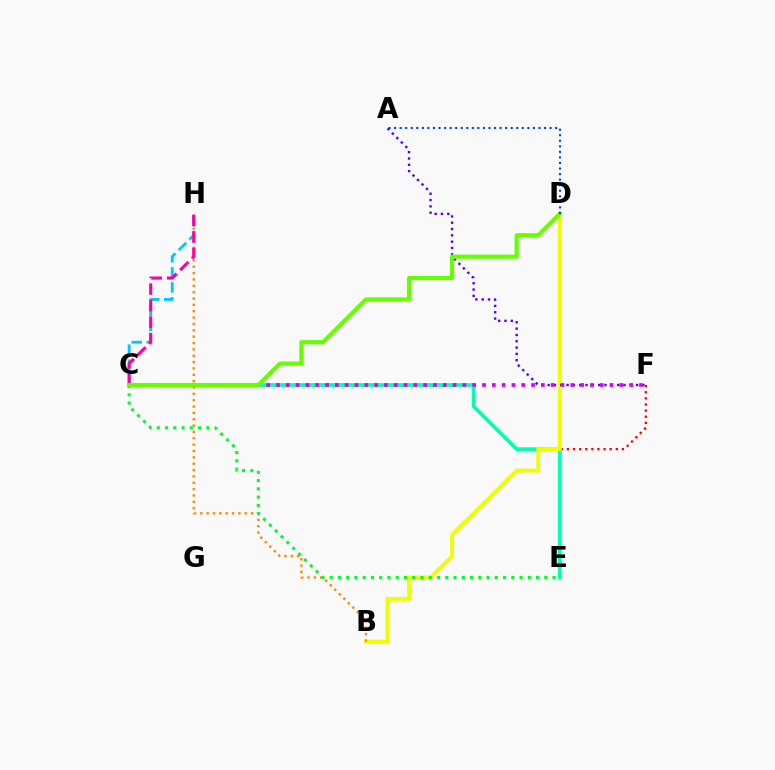{('E', 'F'): [{'color': '#ff0000', 'line_style': 'dotted', 'thickness': 1.66}], ('C', 'H'): [{'color': '#00c7ff', 'line_style': 'dashed', 'thickness': 2.04}, {'color': '#ff00a0', 'line_style': 'dashed', 'thickness': 2.24}], ('C', 'E'): [{'color': '#00ffaf', 'line_style': 'solid', 'thickness': 2.69}, {'color': '#00ff27', 'line_style': 'dotted', 'thickness': 2.24}], ('B', 'D'): [{'color': '#eeff00', 'line_style': 'solid', 'thickness': 2.81}], ('B', 'H'): [{'color': '#ff8800', 'line_style': 'dotted', 'thickness': 1.73}], ('A', 'F'): [{'color': '#4f00ff', 'line_style': 'dotted', 'thickness': 1.72}], ('C', 'F'): [{'color': '#d600ff', 'line_style': 'dotted', 'thickness': 2.67}], ('C', 'D'): [{'color': '#66ff00', 'line_style': 'solid', 'thickness': 2.98}], ('A', 'D'): [{'color': '#003fff', 'line_style': 'dotted', 'thickness': 1.51}]}